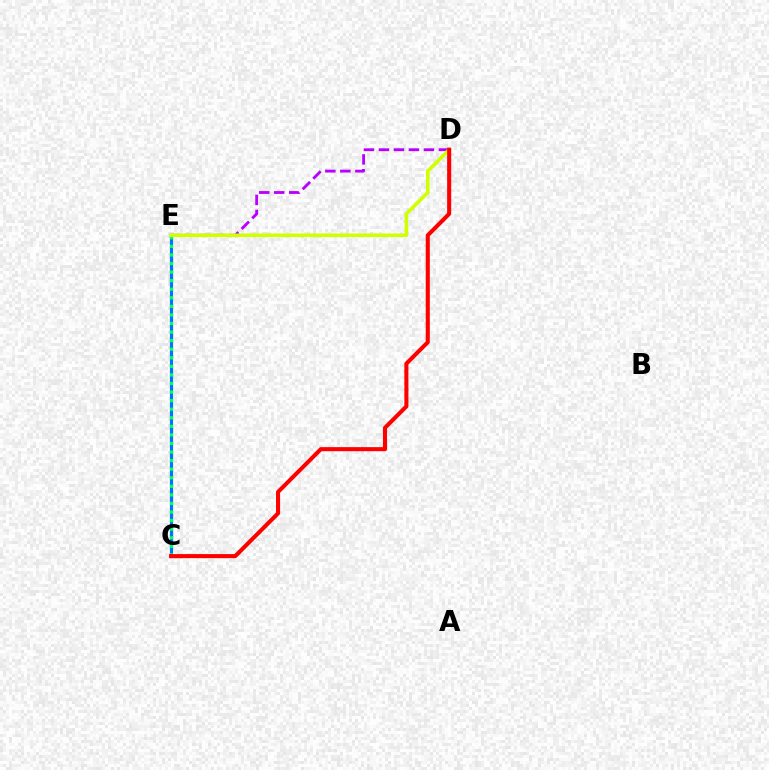{('C', 'E'): [{'color': '#0074ff', 'line_style': 'solid', 'thickness': 2.29}, {'color': '#00ff5c', 'line_style': 'dotted', 'thickness': 2.33}], ('D', 'E'): [{'color': '#b900ff', 'line_style': 'dashed', 'thickness': 2.04}, {'color': '#d1ff00', 'line_style': 'solid', 'thickness': 2.58}], ('C', 'D'): [{'color': '#ff0000', 'line_style': 'solid', 'thickness': 2.93}]}